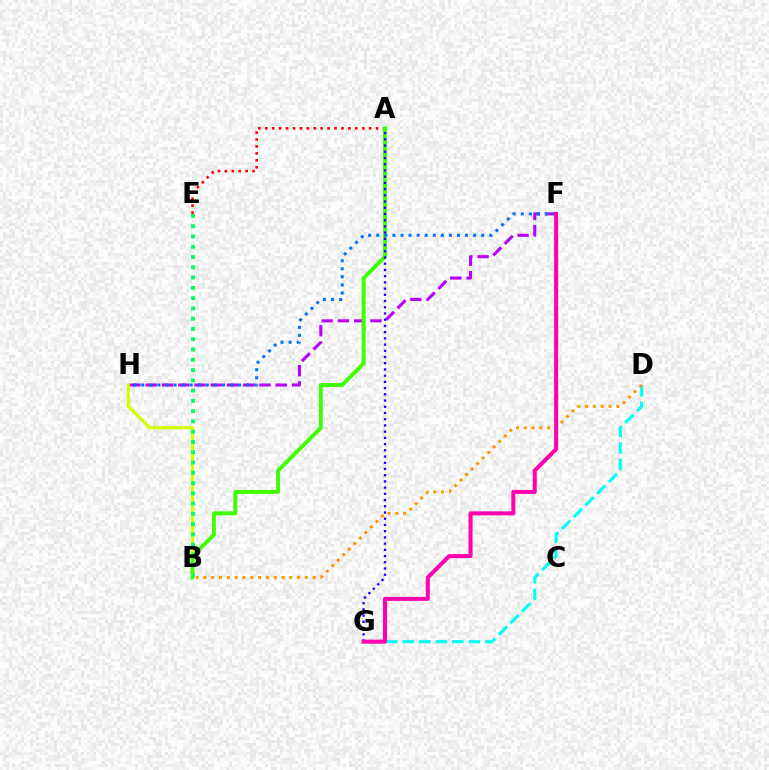{('A', 'E'): [{'color': '#ff0000', 'line_style': 'dotted', 'thickness': 1.88}], ('F', 'H'): [{'color': '#b900ff', 'line_style': 'dashed', 'thickness': 2.21}, {'color': '#0074ff', 'line_style': 'dotted', 'thickness': 2.19}], ('B', 'H'): [{'color': '#d1ff00', 'line_style': 'solid', 'thickness': 2.29}], ('A', 'B'): [{'color': '#3dff00', 'line_style': 'solid', 'thickness': 2.81}], ('D', 'G'): [{'color': '#00fff6', 'line_style': 'dashed', 'thickness': 2.24}], ('B', 'E'): [{'color': '#00ff5c', 'line_style': 'dotted', 'thickness': 2.79}], ('A', 'G'): [{'color': '#2500ff', 'line_style': 'dotted', 'thickness': 1.69}], ('B', 'D'): [{'color': '#ff9400', 'line_style': 'dotted', 'thickness': 2.12}], ('F', 'G'): [{'color': '#ff00ac', 'line_style': 'solid', 'thickness': 2.88}]}